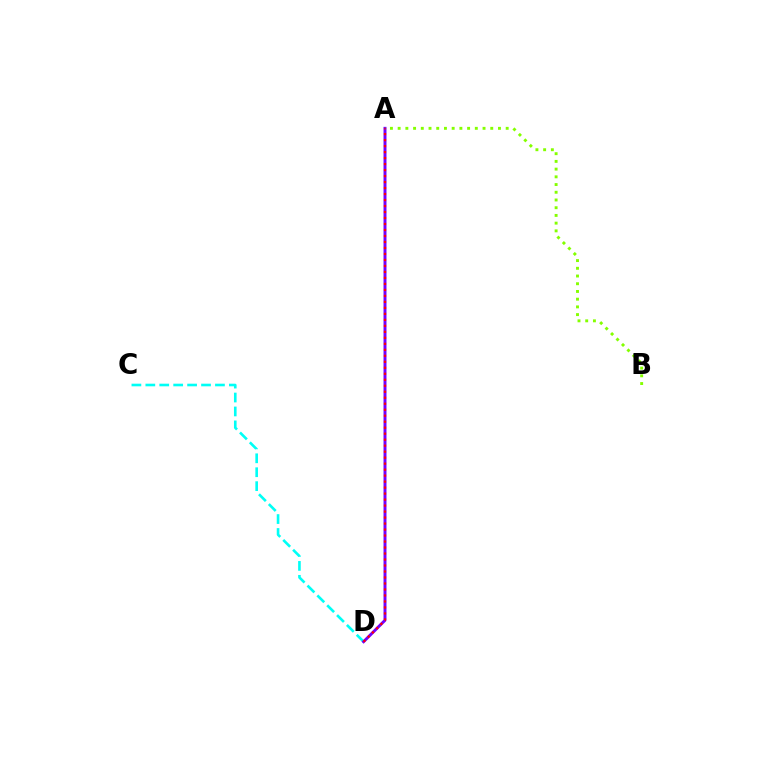{('C', 'D'): [{'color': '#00fff6', 'line_style': 'dashed', 'thickness': 1.89}], ('A', 'D'): [{'color': '#7200ff', 'line_style': 'solid', 'thickness': 2.12}, {'color': '#ff0000', 'line_style': 'dotted', 'thickness': 1.63}], ('A', 'B'): [{'color': '#84ff00', 'line_style': 'dotted', 'thickness': 2.1}]}